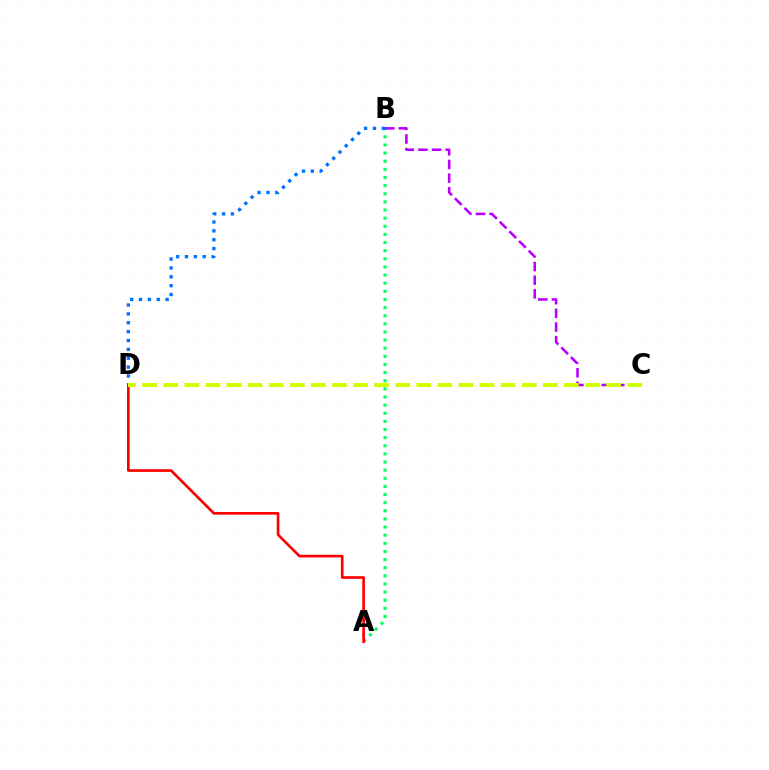{('A', 'B'): [{'color': '#00ff5c', 'line_style': 'dotted', 'thickness': 2.21}], ('A', 'D'): [{'color': '#ff0000', 'line_style': 'solid', 'thickness': 1.91}], ('B', 'C'): [{'color': '#b900ff', 'line_style': 'dashed', 'thickness': 1.85}], ('B', 'D'): [{'color': '#0074ff', 'line_style': 'dotted', 'thickness': 2.41}], ('C', 'D'): [{'color': '#d1ff00', 'line_style': 'dashed', 'thickness': 2.86}]}